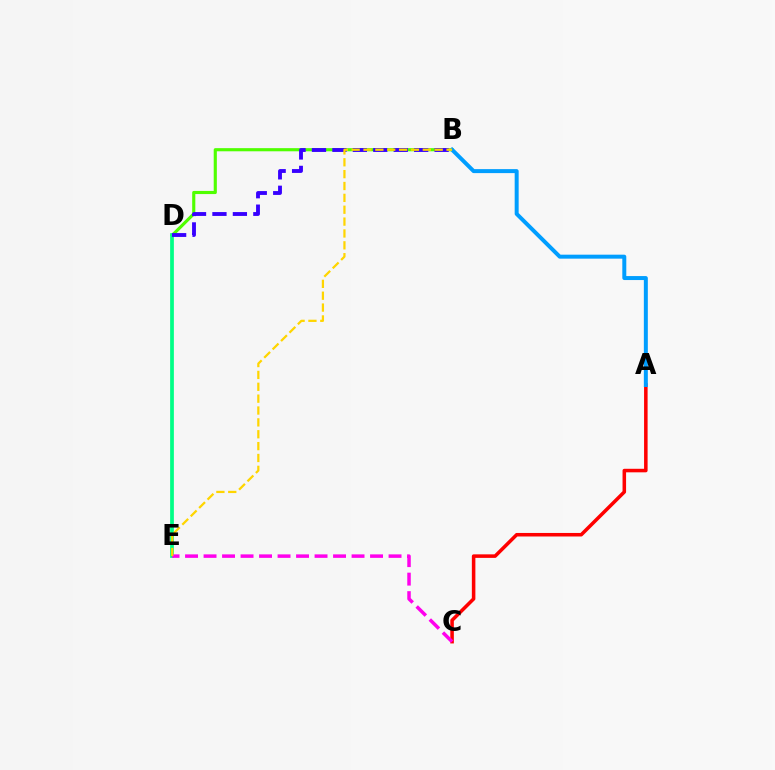{('B', 'D'): [{'color': '#4fff00', 'line_style': 'solid', 'thickness': 2.26}, {'color': '#3700ff', 'line_style': 'dashed', 'thickness': 2.78}], ('A', 'C'): [{'color': '#ff0000', 'line_style': 'solid', 'thickness': 2.54}], ('D', 'E'): [{'color': '#00ff86', 'line_style': 'solid', 'thickness': 2.69}], ('C', 'E'): [{'color': '#ff00ed', 'line_style': 'dashed', 'thickness': 2.51}], ('A', 'B'): [{'color': '#009eff', 'line_style': 'solid', 'thickness': 2.87}], ('B', 'E'): [{'color': '#ffd500', 'line_style': 'dashed', 'thickness': 1.61}]}